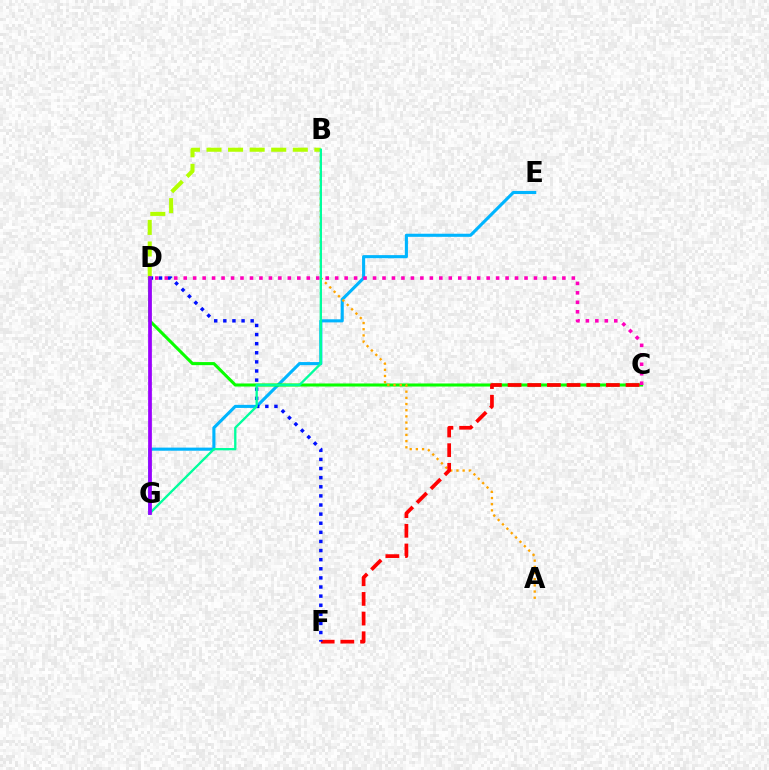{('E', 'G'): [{'color': '#00b5ff', 'line_style': 'solid', 'thickness': 2.23}], ('C', 'D'): [{'color': '#08ff00', 'line_style': 'solid', 'thickness': 2.21}, {'color': '#ff00bd', 'line_style': 'dotted', 'thickness': 2.57}], ('A', 'B'): [{'color': '#ffa500', 'line_style': 'dotted', 'thickness': 1.68}], ('C', 'F'): [{'color': '#ff0000', 'line_style': 'dashed', 'thickness': 2.67}], ('D', 'F'): [{'color': '#0010ff', 'line_style': 'dotted', 'thickness': 2.48}], ('B', 'D'): [{'color': '#b3ff00', 'line_style': 'dashed', 'thickness': 2.93}], ('B', 'G'): [{'color': '#00ff9d', 'line_style': 'solid', 'thickness': 1.67}], ('D', 'G'): [{'color': '#9b00ff', 'line_style': 'solid', 'thickness': 2.69}]}